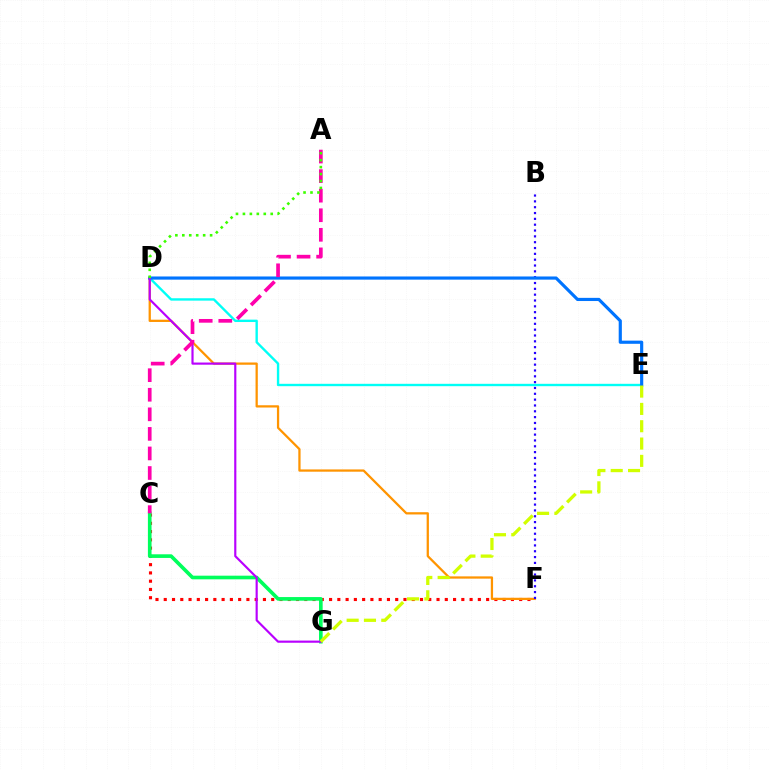{('C', 'F'): [{'color': '#ff0000', 'line_style': 'dotted', 'thickness': 2.25}], ('D', 'F'): [{'color': '#ff9400', 'line_style': 'solid', 'thickness': 1.63}], ('D', 'E'): [{'color': '#00fff6', 'line_style': 'solid', 'thickness': 1.71}, {'color': '#0074ff', 'line_style': 'solid', 'thickness': 2.28}], ('B', 'F'): [{'color': '#2500ff', 'line_style': 'dotted', 'thickness': 1.58}], ('C', 'G'): [{'color': '#00ff5c', 'line_style': 'solid', 'thickness': 2.62}], ('D', 'G'): [{'color': '#b900ff', 'line_style': 'solid', 'thickness': 1.56}], ('E', 'G'): [{'color': '#d1ff00', 'line_style': 'dashed', 'thickness': 2.35}], ('A', 'C'): [{'color': '#ff00ac', 'line_style': 'dashed', 'thickness': 2.66}], ('A', 'D'): [{'color': '#3dff00', 'line_style': 'dotted', 'thickness': 1.89}]}